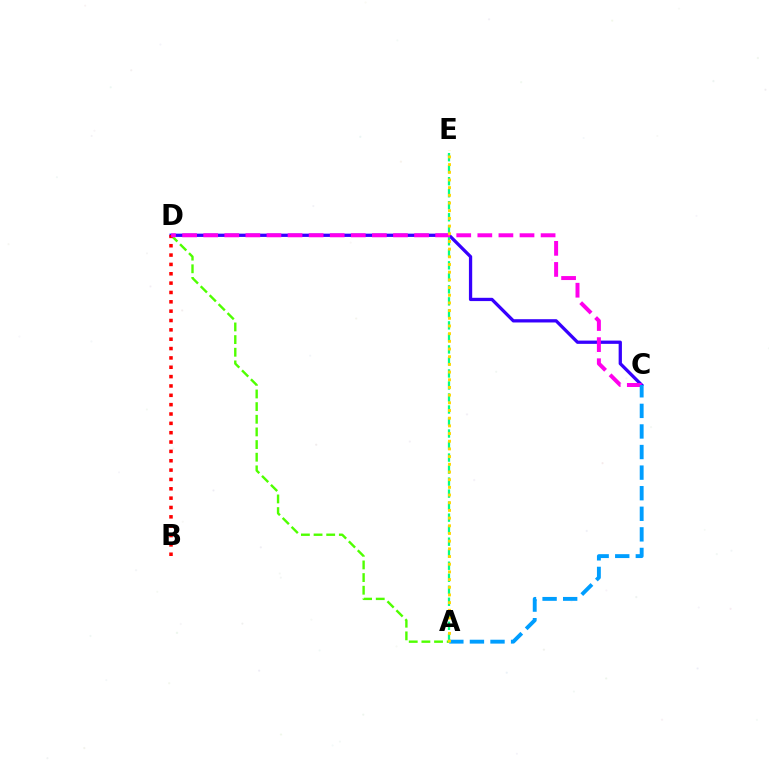{('C', 'D'): [{'color': '#3700ff', 'line_style': 'solid', 'thickness': 2.36}, {'color': '#ff00ed', 'line_style': 'dashed', 'thickness': 2.86}], ('A', 'E'): [{'color': '#00ff86', 'line_style': 'dashed', 'thickness': 1.63}, {'color': '#ffd500', 'line_style': 'dotted', 'thickness': 2.09}], ('A', 'D'): [{'color': '#4fff00', 'line_style': 'dashed', 'thickness': 1.72}], ('B', 'D'): [{'color': '#ff0000', 'line_style': 'dotted', 'thickness': 2.54}], ('A', 'C'): [{'color': '#009eff', 'line_style': 'dashed', 'thickness': 2.8}]}